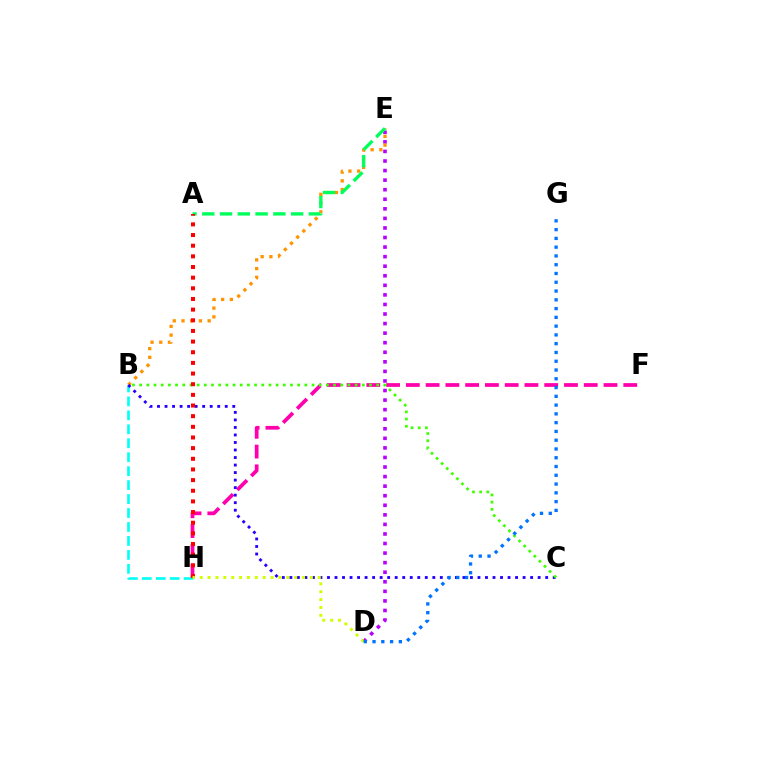{('B', 'H'): [{'color': '#00fff6', 'line_style': 'dashed', 'thickness': 1.9}], ('D', 'E'): [{'color': '#b900ff', 'line_style': 'dotted', 'thickness': 2.6}], ('B', 'E'): [{'color': '#ff9400', 'line_style': 'dotted', 'thickness': 2.37}], ('A', 'E'): [{'color': '#00ff5c', 'line_style': 'dashed', 'thickness': 2.41}], ('F', 'H'): [{'color': '#ff00ac', 'line_style': 'dashed', 'thickness': 2.69}], ('B', 'C'): [{'color': '#2500ff', 'line_style': 'dotted', 'thickness': 2.04}, {'color': '#3dff00', 'line_style': 'dotted', 'thickness': 1.95}], ('A', 'H'): [{'color': '#ff0000', 'line_style': 'dotted', 'thickness': 2.89}], ('D', 'H'): [{'color': '#d1ff00', 'line_style': 'dotted', 'thickness': 2.14}], ('D', 'G'): [{'color': '#0074ff', 'line_style': 'dotted', 'thickness': 2.38}]}